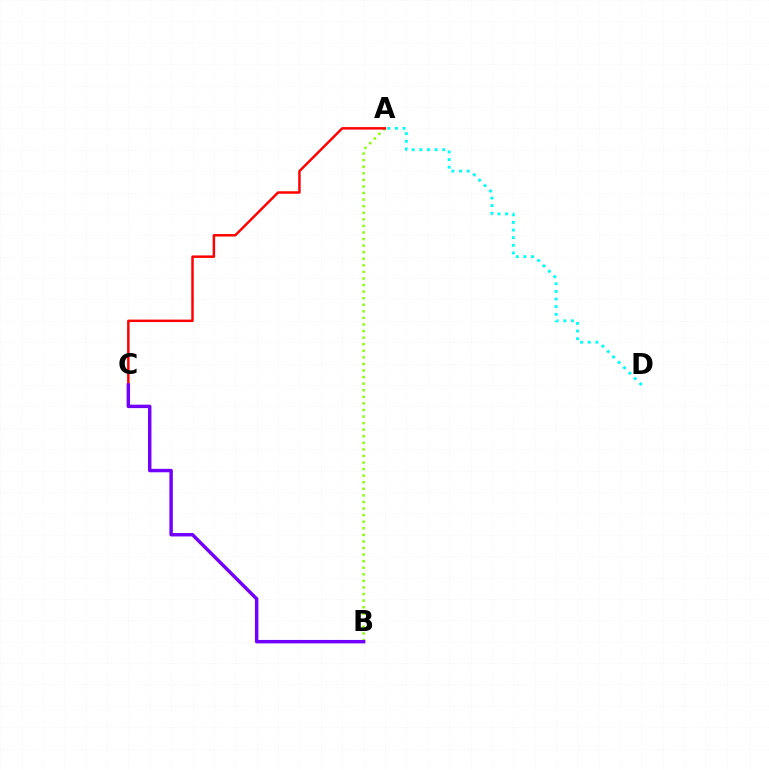{('A', 'D'): [{'color': '#00fff6', 'line_style': 'dotted', 'thickness': 2.07}], ('A', 'B'): [{'color': '#84ff00', 'line_style': 'dotted', 'thickness': 1.79}], ('A', 'C'): [{'color': '#ff0000', 'line_style': 'solid', 'thickness': 1.78}], ('B', 'C'): [{'color': '#7200ff', 'line_style': 'solid', 'thickness': 2.48}]}